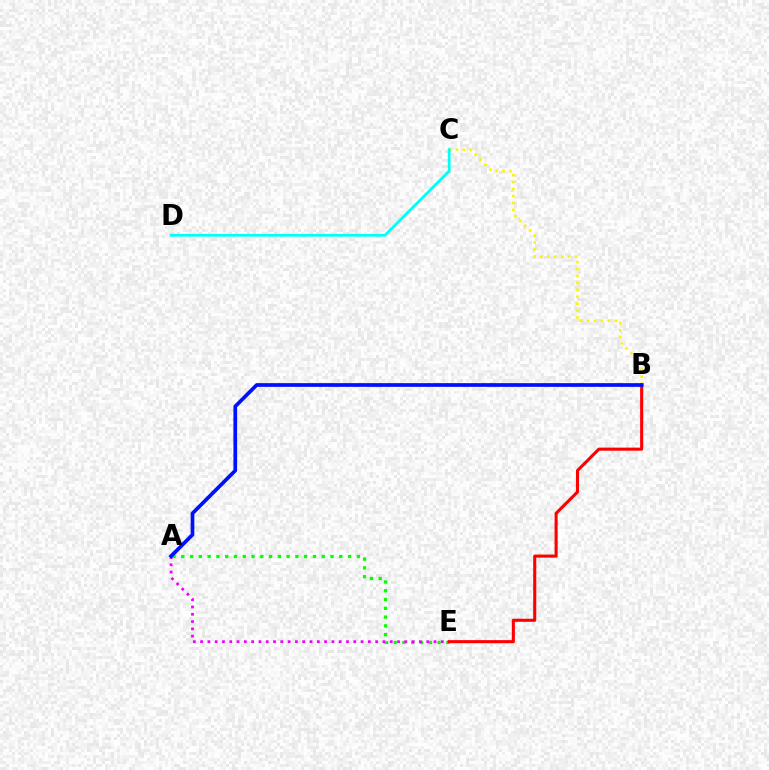{('A', 'E'): [{'color': '#08ff00', 'line_style': 'dotted', 'thickness': 2.38}, {'color': '#ee00ff', 'line_style': 'dotted', 'thickness': 1.98}], ('B', 'C'): [{'color': '#fcf500', 'line_style': 'dotted', 'thickness': 1.88}], ('B', 'E'): [{'color': '#ff0000', 'line_style': 'solid', 'thickness': 2.22}], ('A', 'B'): [{'color': '#0010ff', 'line_style': 'solid', 'thickness': 2.67}], ('C', 'D'): [{'color': '#00fff6', 'line_style': 'solid', 'thickness': 1.99}]}